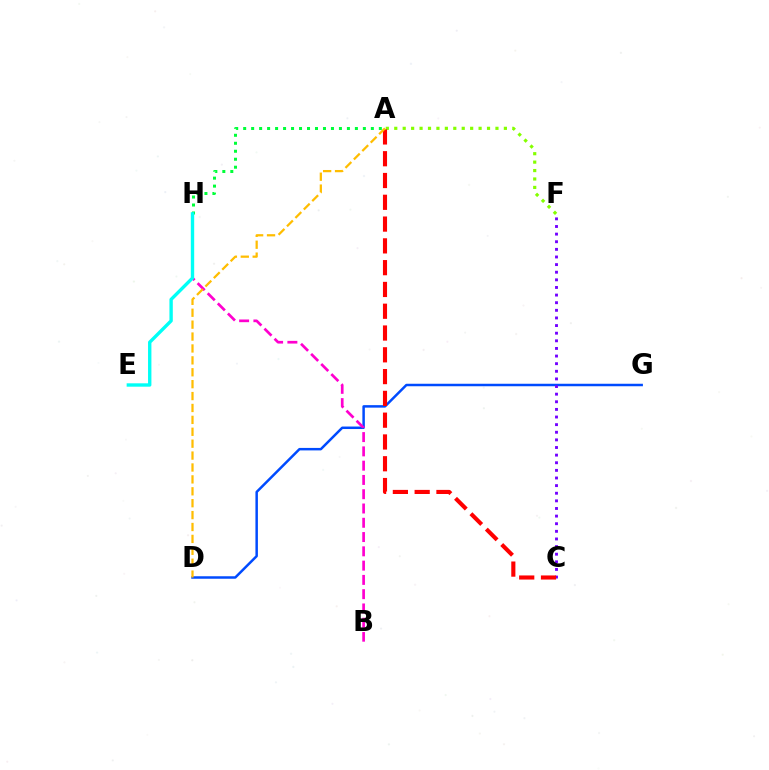{('D', 'G'): [{'color': '#004bff', 'line_style': 'solid', 'thickness': 1.79}], ('A', 'F'): [{'color': '#84ff00', 'line_style': 'dotted', 'thickness': 2.29}], ('B', 'H'): [{'color': '#ff00cf', 'line_style': 'dashed', 'thickness': 1.94}], ('A', 'H'): [{'color': '#00ff39', 'line_style': 'dotted', 'thickness': 2.17}], ('C', 'F'): [{'color': '#7200ff', 'line_style': 'dotted', 'thickness': 2.07}], ('E', 'H'): [{'color': '#00fff6', 'line_style': 'solid', 'thickness': 2.43}], ('A', 'C'): [{'color': '#ff0000', 'line_style': 'dashed', 'thickness': 2.96}], ('A', 'D'): [{'color': '#ffbd00', 'line_style': 'dashed', 'thickness': 1.62}]}